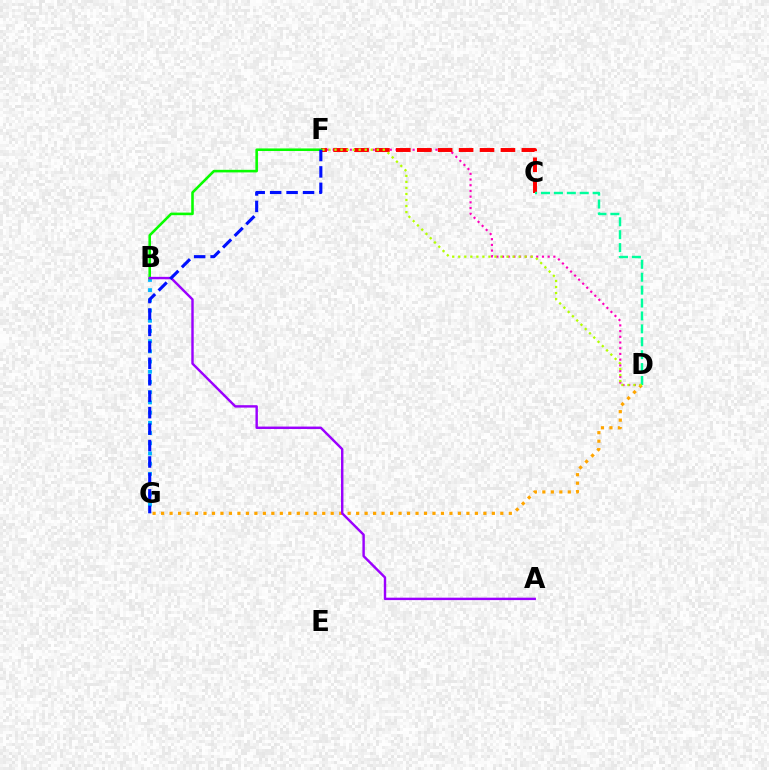{('D', 'F'): [{'color': '#ff00bd', 'line_style': 'dotted', 'thickness': 1.55}, {'color': '#b3ff00', 'line_style': 'dotted', 'thickness': 1.64}], ('C', 'F'): [{'color': '#ff0000', 'line_style': 'dashed', 'thickness': 2.84}], ('D', 'G'): [{'color': '#ffa500', 'line_style': 'dotted', 'thickness': 2.3}], ('B', 'G'): [{'color': '#00b5ff', 'line_style': 'dotted', 'thickness': 2.77}], ('C', 'D'): [{'color': '#00ff9d', 'line_style': 'dashed', 'thickness': 1.75}], ('B', 'F'): [{'color': '#08ff00', 'line_style': 'solid', 'thickness': 1.86}], ('A', 'B'): [{'color': '#9b00ff', 'line_style': 'solid', 'thickness': 1.74}], ('F', 'G'): [{'color': '#0010ff', 'line_style': 'dashed', 'thickness': 2.23}]}